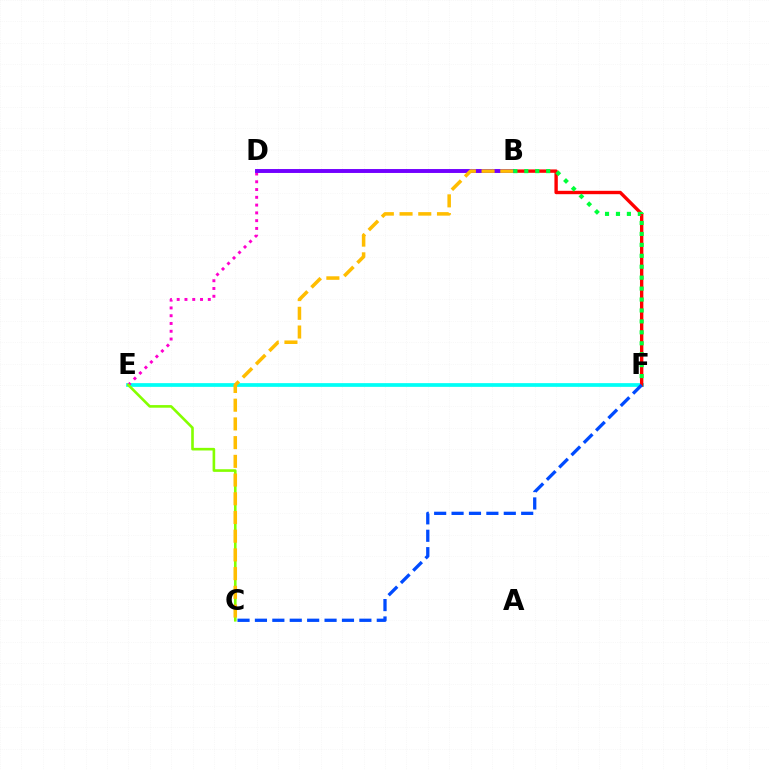{('E', 'F'): [{'color': '#00fff6', 'line_style': 'solid', 'thickness': 2.67}], ('D', 'E'): [{'color': '#ff00cf', 'line_style': 'dotted', 'thickness': 2.11}], ('B', 'F'): [{'color': '#ff0000', 'line_style': 'solid', 'thickness': 2.43}, {'color': '#00ff39', 'line_style': 'dotted', 'thickness': 2.97}], ('B', 'D'): [{'color': '#7200ff', 'line_style': 'solid', 'thickness': 2.82}], ('C', 'E'): [{'color': '#84ff00', 'line_style': 'solid', 'thickness': 1.89}], ('B', 'C'): [{'color': '#ffbd00', 'line_style': 'dashed', 'thickness': 2.54}], ('C', 'F'): [{'color': '#004bff', 'line_style': 'dashed', 'thickness': 2.36}]}